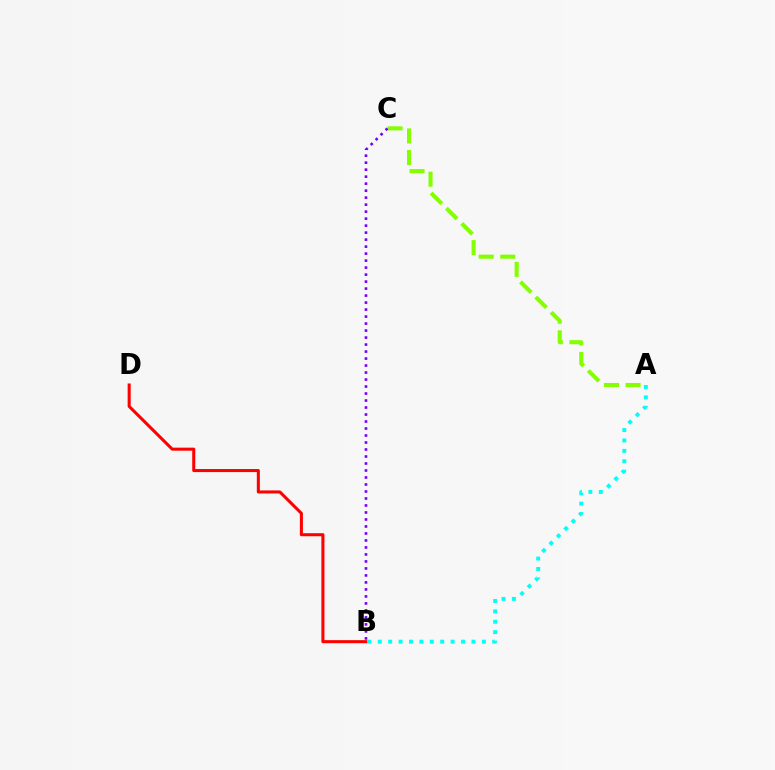{('A', 'C'): [{'color': '#84ff00', 'line_style': 'dashed', 'thickness': 2.93}], ('B', 'D'): [{'color': '#ff0000', 'line_style': 'solid', 'thickness': 2.19}], ('A', 'B'): [{'color': '#00fff6', 'line_style': 'dotted', 'thickness': 2.83}], ('B', 'C'): [{'color': '#7200ff', 'line_style': 'dotted', 'thickness': 1.9}]}